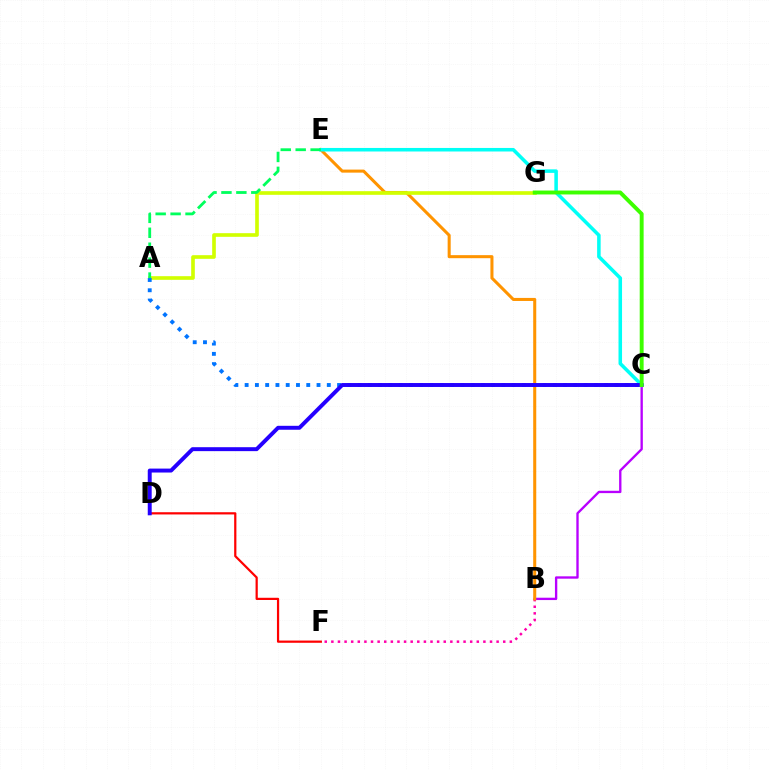{('B', 'C'): [{'color': '#b900ff', 'line_style': 'solid', 'thickness': 1.69}], ('B', 'F'): [{'color': '#ff00ac', 'line_style': 'dotted', 'thickness': 1.8}], ('B', 'E'): [{'color': '#ff9400', 'line_style': 'solid', 'thickness': 2.19}], ('A', 'G'): [{'color': '#d1ff00', 'line_style': 'solid', 'thickness': 2.63}], ('D', 'F'): [{'color': '#ff0000', 'line_style': 'solid', 'thickness': 1.6}], ('C', 'E'): [{'color': '#00fff6', 'line_style': 'solid', 'thickness': 2.55}], ('A', 'C'): [{'color': '#0074ff', 'line_style': 'dotted', 'thickness': 2.79}], ('A', 'E'): [{'color': '#00ff5c', 'line_style': 'dashed', 'thickness': 2.03}], ('C', 'D'): [{'color': '#2500ff', 'line_style': 'solid', 'thickness': 2.84}], ('C', 'G'): [{'color': '#3dff00', 'line_style': 'solid', 'thickness': 2.82}]}